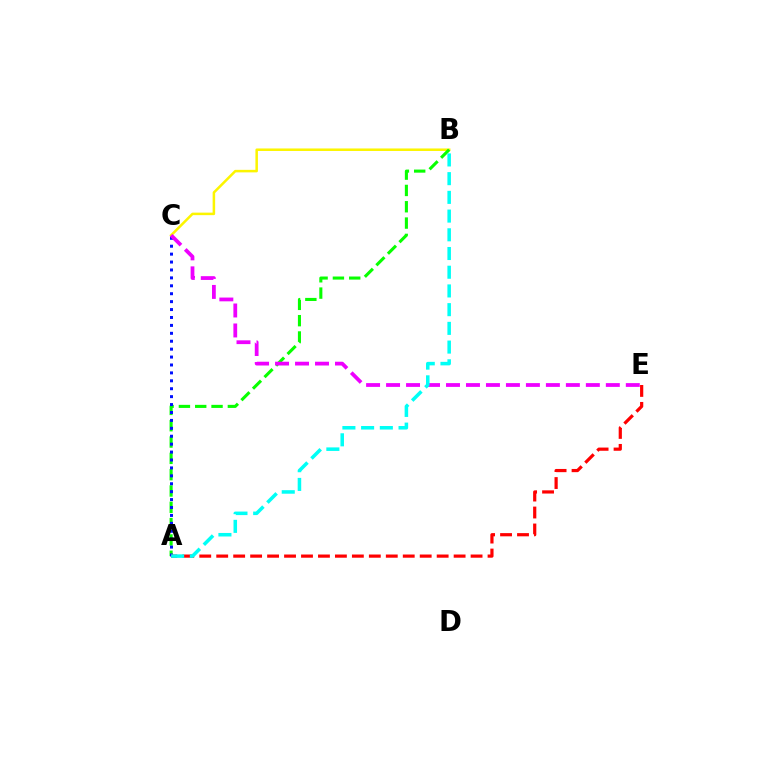{('B', 'C'): [{'color': '#fcf500', 'line_style': 'solid', 'thickness': 1.81}], ('A', 'B'): [{'color': '#08ff00', 'line_style': 'dashed', 'thickness': 2.22}, {'color': '#00fff6', 'line_style': 'dashed', 'thickness': 2.54}], ('A', 'C'): [{'color': '#0010ff', 'line_style': 'dotted', 'thickness': 2.15}], ('C', 'E'): [{'color': '#ee00ff', 'line_style': 'dashed', 'thickness': 2.71}], ('A', 'E'): [{'color': '#ff0000', 'line_style': 'dashed', 'thickness': 2.3}]}